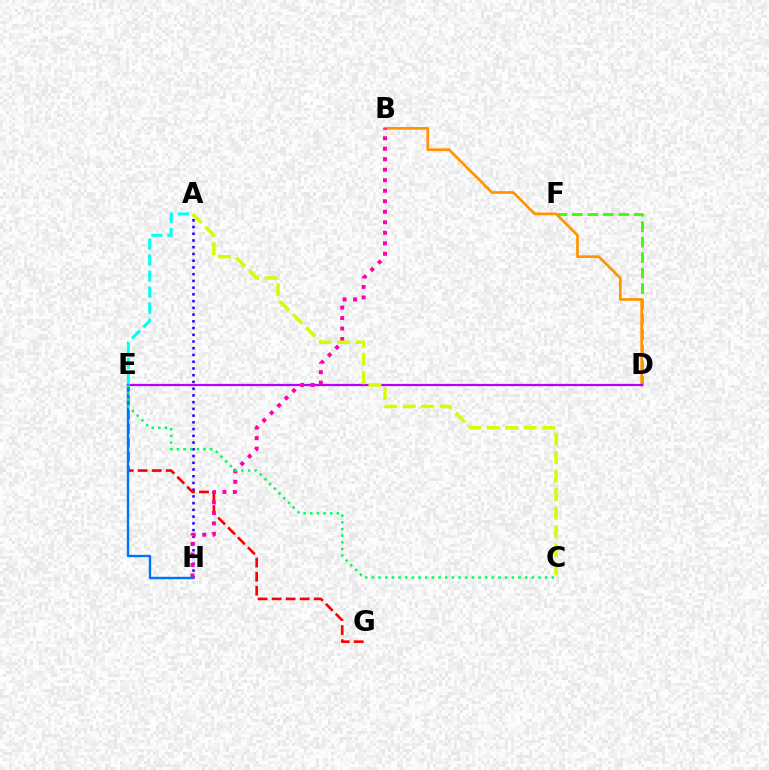{('D', 'F'): [{'color': '#3dff00', 'line_style': 'dashed', 'thickness': 2.1}], ('A', 'H'): [{'color': '#2500ff', 'line_style': 'dotted', 'thickness': 1.83}], ('B', 'D'): [{'color': '#ff9400', 'line_style': 'solid', 'thickness': 1.94}], ('D', 'E'): [{'color': '#b900ff', 'line_style': 'solid', 'thickness': 1.6}], ('E', 'G'): [{'color': '#ff0000', 'line_style': 'dashed', 'thickness': 1.91}], ('A', 'E'): [{'color': '#00fff6', 'line_style': 'dashed', 'thickness': 2.18}], ('B', 'H'): [{'color': '#ff00ac', 'line_style': 'dotted', 'thickness': 2.85}], ('E', 'H'): [{'color': '#0074ff', 'line_style': 'solid', 'thickness': 1.74}], ('C', 'E'): [{'color': '#00ff5c', 'line_style': 'dotted', 'thickness': 1.81}], ('A', 'C'): [{'color': '#d1ff00', 'line_style': 'dashed', 'thickness': 2.52}]}